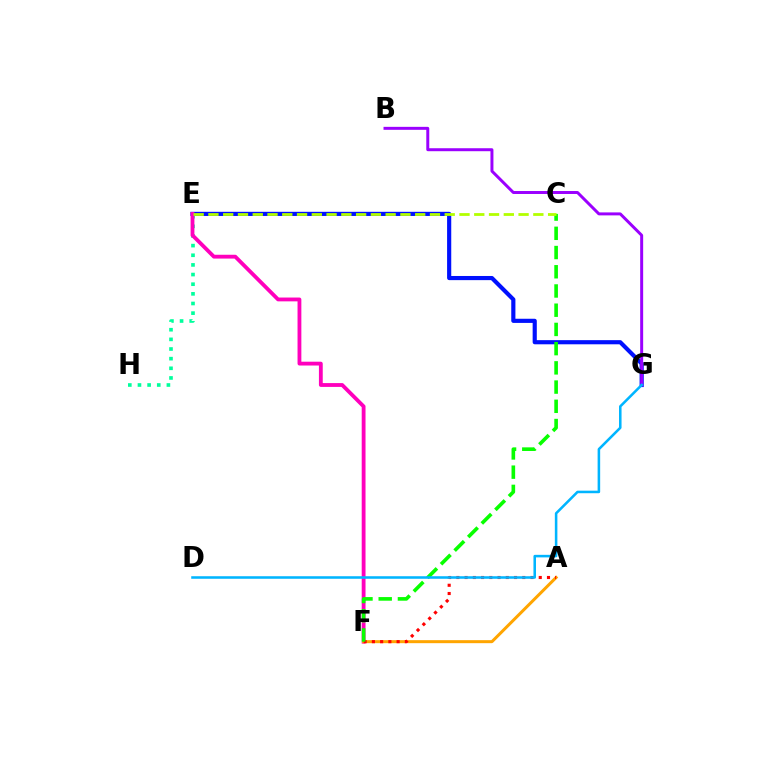{('E', 'H'): [{'color': '#00ff9d', 'line_style': 'dotted', 'thickness': 2.62}], ('E', 'G'): [{'color': '#0010ff', 'line_style': 'solid', 'thickness': 2.99}], ('E', 'F'): [{'color': '#ff00bd', 'line_style': 'solid', 'thickness': 2.75}], ('A', 'F'): [{'color': '#ffa500', 'line_style': 'solid', 'thickness': 2.17}, {'color': '#ff0000', 'line_style': 'dotted', 'thickness': 2.24}], ('B', 'G'): [{'color': '#9b00ff', 'line_style': 'solid', 'thickness': 2.14}], ('C', 'F'): [{'color': '#08ff00', 'line_style': 'dashed', 'thickness': 2.61}], ('C', 'E'): [{'color': '#b3ff00', 'line_style': 'dashed', 'thickness': 2.01}], ('D', 'G'): [{'color': '#00b5ff', 'line_style': 'solid', 'thickness': 1.83}]}